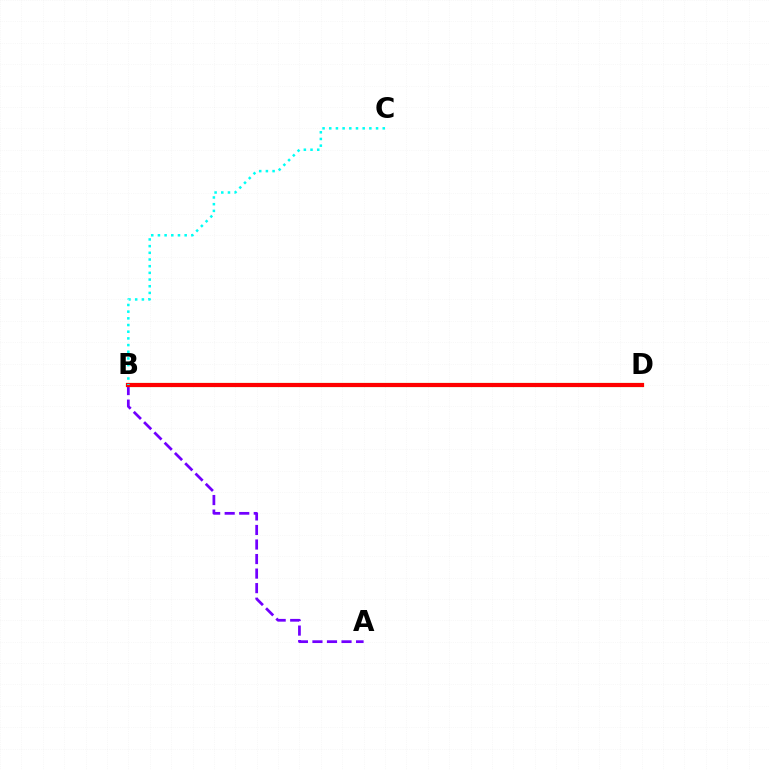{('A', 'B'): [{'color': '#7200ff', 'line_style': 'dashed', 'thickness': 1.98}], ('B', 'D'): [{'color': '#84ff00', 'line_style': 'solid', 'thickness': 2.97}, {'color': '#ff0000', 'line_style': 'solid', 'thickness': 2.99}], ('B', 'C'): [{'color': '#00fff6', 'line_style': 'dotted', 'thickness': 1.82}]}